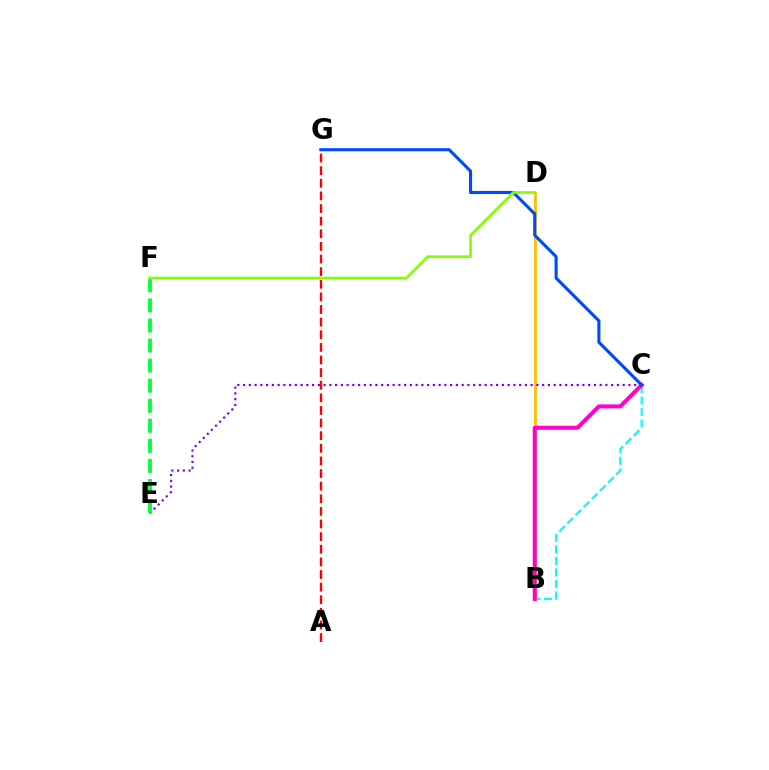{('B', 'C'): [{'color': '#00fff6', 'line_style': 'dashed', 'thickness': 1.56}, {'color': '#ff00cf', 'line_style': 'solid', 'thickness': 2.89}], ('B', 'D'): [{'color': '#ffbd00', 'line_style': 'solid', 'thickness': 1.99}], ('A', 'G'): [{'color': '#ff0000', 'line_style': 'dashed', 'thickness': 1.71}], ('C', 'E'): [{'color': '#7200ff', 'line_style': 'dotted', 'thickness': 1.56}], ('C', 'G'): [{'color': '#004bff', 'line_style': 'solid', 'thickness': 2.23}], ('E', 'F'): [{'color': '#00ff39', 'line_style': 'dashed', 'thickness': 2.72}], ('D', 'F'): [{'color': '#84ff00', 'line_style': 'solid', 'thickness': 1.95}]}